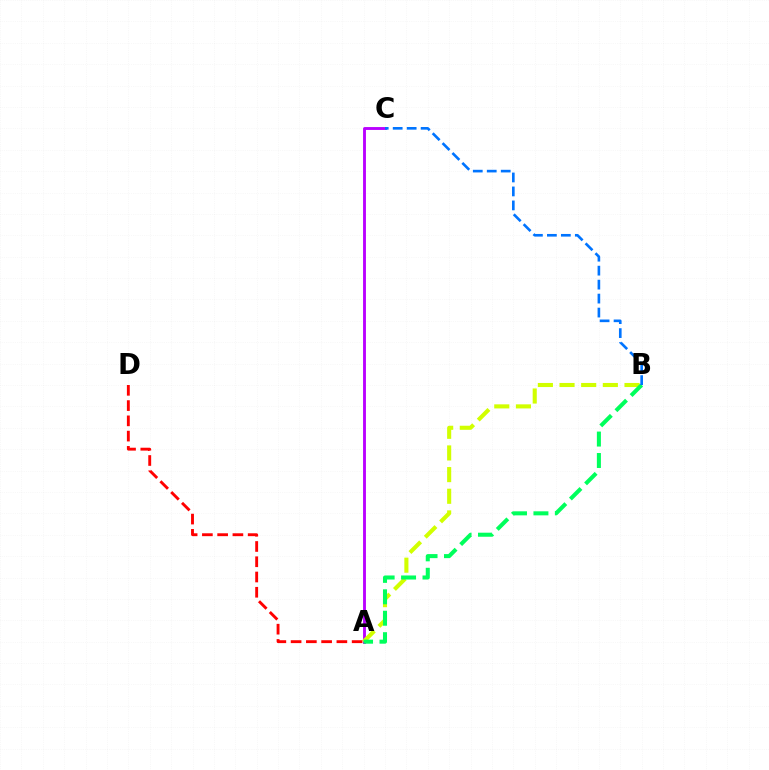{('A', 'C'): [{'color': '#b900ff', 'line_style': 'solid', 'thickness': 2.07}], ('A', 'B'): [{'color': '#d1ff00', 'line_style': 'dashed', 'thickness': 2.94}, {'color': '#00ff5c', 'line_style': 'dashed', 'thickness': 2.91}], ('A', 'D'): [{'color': '#ff0000', 'line_style': 'dashed', 'thickness': 2.07}], ('B', 'C'): [{'color': '#0074ff', 'line_style': 'dashed', 'thickness': 1.9}]}